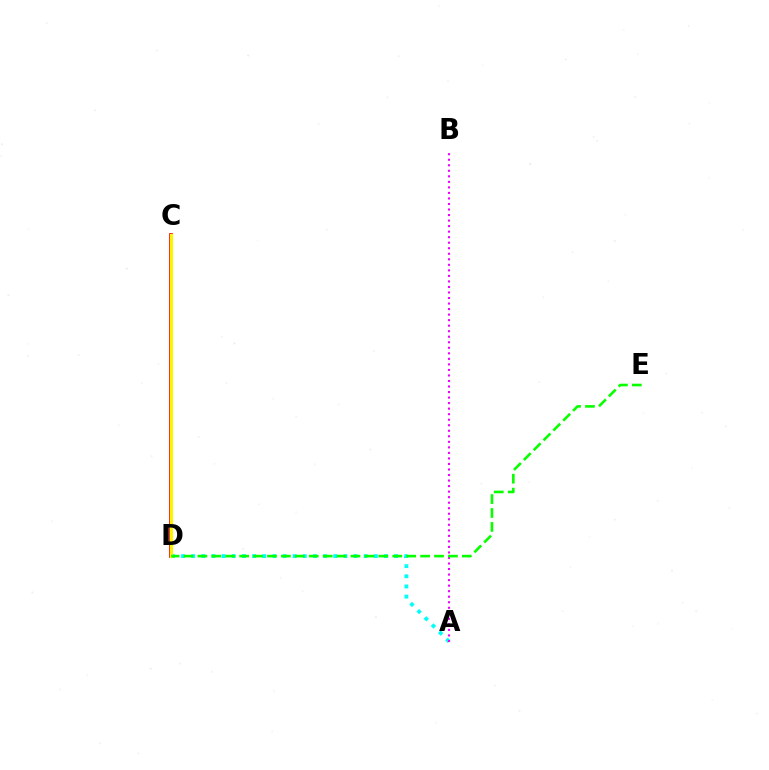{('C', 'D'): [{'color': '#0010ff', 'line_style': 'dashed', 'thickness': 1.81}, {'color': '#ff0000', 'line_style': 'solid', 'thickness': 2.67}, {'color': '#fcf500', 'line_style': 'solid', 'thickness': 2.26}], ('A', 'D'): [{'color': '#00fff6', 'line_style': 'dotted', 'thickness': 2.76}], ('A', 'B'): [{'color': '#ee00ff', 'line_style': 'dotted', 'thickness': 1.5}], ('D', 'E'): [{'color': '#08ff00', 'line_style': 'dashed', 'thickness': 1.89}]}